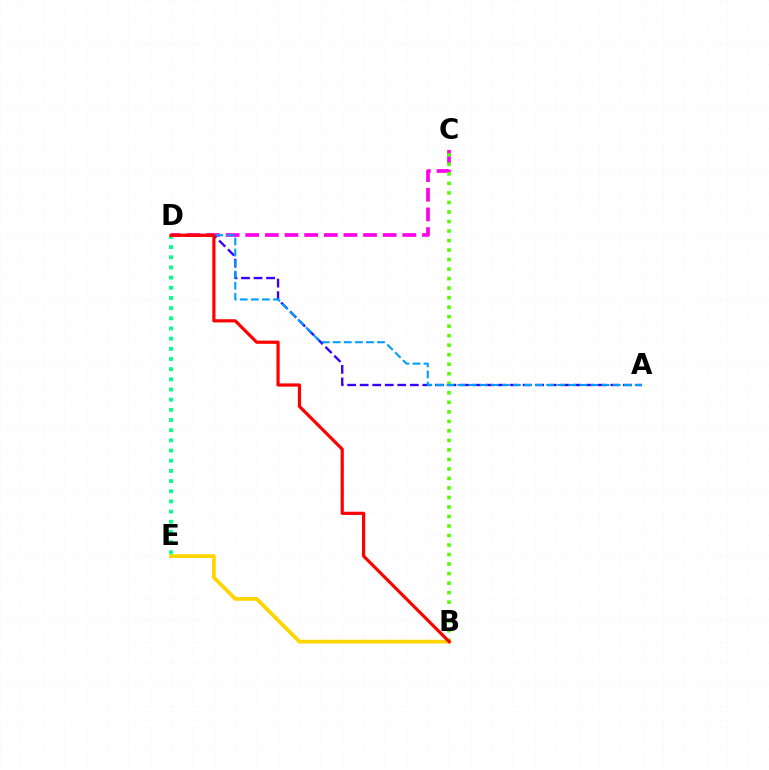{('C', 'D'): [{'color': '#ff00ed', 'line_style': 'dashed', 'thickness': 2.67}], ('A', 'D'): [{'color': '#3700ff', 'line_style': 'dashed', 'thickness': 1.7}, {'color': '#009eff', 'line_style': 'dashed', 'thickness': 1.5}], ('B', 'E'): [{'color': '#ffd500', 'line_style': 'solid', 'thickness': 2.72}], ('B', 'C'): [{'color': '#4fff00', 'line_style': 'dotted', 'thickness': 2.59}], ('D', 'E'): [{'color': '#00ff86', 'line_style': 'dotted', 'thickness': 2.76}], ('B', 'D'): [{'color': '#ff0000', 'line_style': 'solid', 'thickness': 2.3}]}